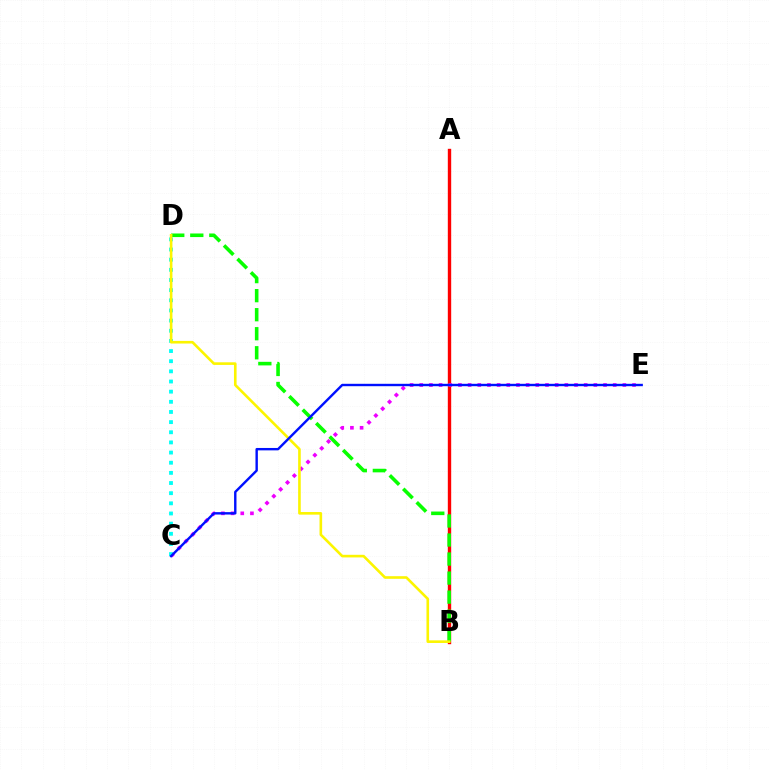{('A', 'B'): [{'color': '#ff0000', 'line_style': 'solid', 'thickness': 2.43}], ('C', 'E'): [{'color': '#ee00ff', 'line_style': 'dotted', 'thickness': 2.63}, {'color': '#0010ff', 'line_style': 'solid', 'thickness': 1.73}], ('B', 'D'): [{'color': '#08ff00', 'line_style': 'dashed', 'thickness': 2.59}, {'color': '#fcf500', 'line_style': 'solid', 'thickness': 1.89}], ('C', 'D'): [{'color': '#00fff6', 'line_style': 'dotted', 'thickness': 2.76}]}